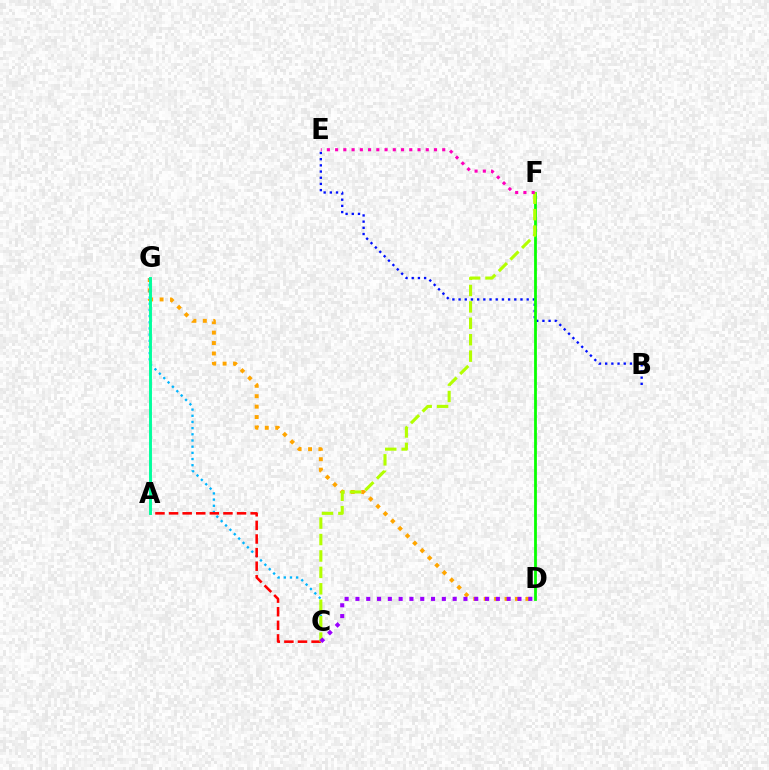{('B', 'E'): [{'color': '#0010ff', 'line_style': 'dotted', 'thickness': 1.68}], ('D', 'F'): [{'color': '#08ff00', 'line_style': 'solid', 'thickness': 2.0}], ('D', 'G'): [{'color': '#ffa500', 'line_style': 'dotted', 'thickness': 2.83}], ('C', 'G'): [{'color': '#00b5ff', 'line_style': 'dotted', 'thickness': 1.68}], ('A', 'C'): [{'color': '#ff0000', 'line_style': 'dashed', 'thickness': 1.85}], ('A', 'G'): [{'color': '#00ff9d', 'line_style': 'solid', 'thickness': 2.1}], ('C', 'F'): [{'color': '#b3ff00', 'line_style': 'dashed', 'thickness': 2.23}], ('C', 'D'): [{'color': '#9b00ff', 'line_style': 'dotted', 'thickness': 2.93}], ('E', 'F'): [{'color': '#ff00bd', 'line_style': 'dotted', 'thickness': 2.24}]}